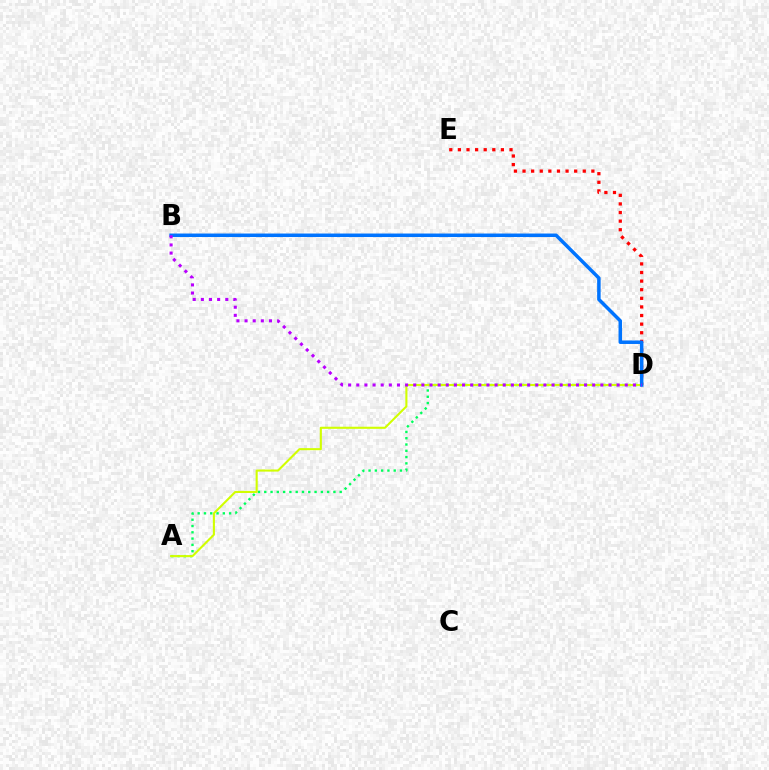{('D', 'E'): [{'color': '#ff0000', 'line_style': 'dotted', 'thickness': 2.34}], ('A', 'D'): [{'color': '#00ff5c', 'line_style': 'dotted', 'thickness': 1.71}, {'color': '#d1ff00', 'line_style': 'solid', 'thickness': 1.51}], ('B', 'D'): [{'color': '#0074ff', 'line_style': 'solid', 'thickness': 2.52}, {'color': '#b900ff', 'line_style': 'dotted', 'thickness': 2.21}]}